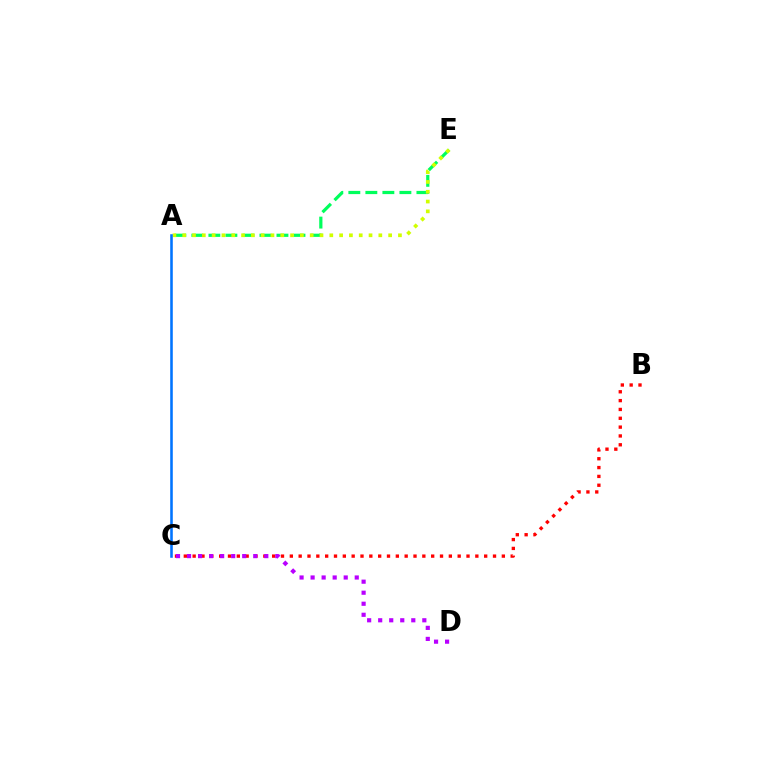{('A', 'E'): [{'color': '#00ff5c', 'line_style': 'dashed', 'thickness': 2.31}, {'color': '#d1ff00', 'line_style': 'dotted', 'thickness': 2.66}], ('B', 'C'): [{'color': '#ff0000', 'line_style': 'dotted', 'thickness': 2.4}], ('A', 'C'): [{'color': '#0074ff', 'line_style': 'solid', 'thickness': 1.85}], ('C', 'D'): [{'color': '#b900ff', 'line_style': 'dotted', 'thickness': 3.0}]}